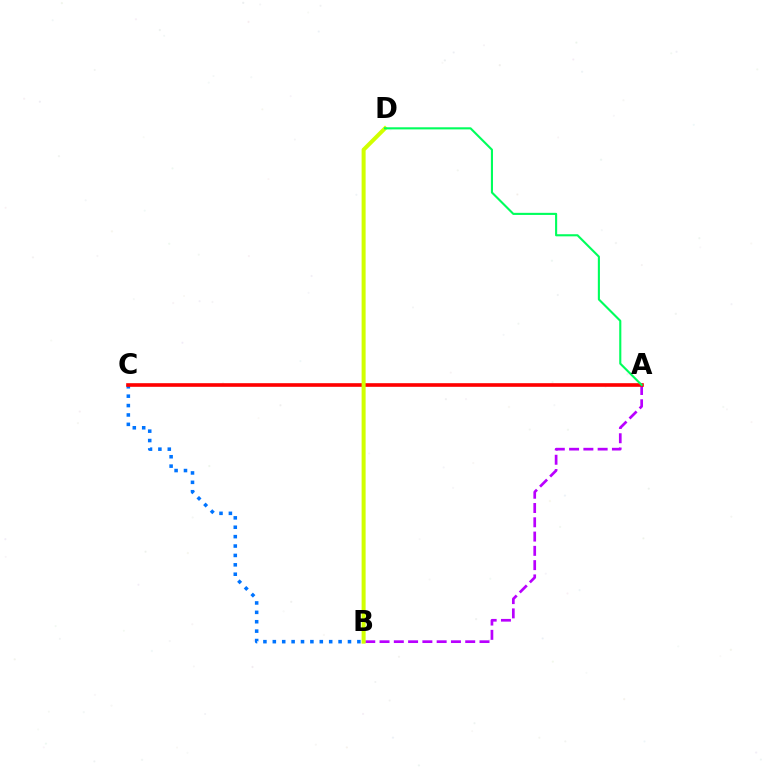{('A', 'B'): [{'color': '#b900ff', 'line_style': 'dashed', 'thickness': 1.94}], ('B', 'C'): [{'color': '#0074ff', 'line_style': 'dotted', 'thickness': 2.55}], ('A', 'C'): [{'color': '#ff0000', 'line_style': 'solid', 'thickness': 2.61}], ('B', 'D'): [{'color': '#d1ff00', 'line_style': 'solid', 'thickness': 2.89}], ('A', 'D'): [{'color': '#00ff5c', 'line_style': 'solid', 'thickness': 1.52}]}